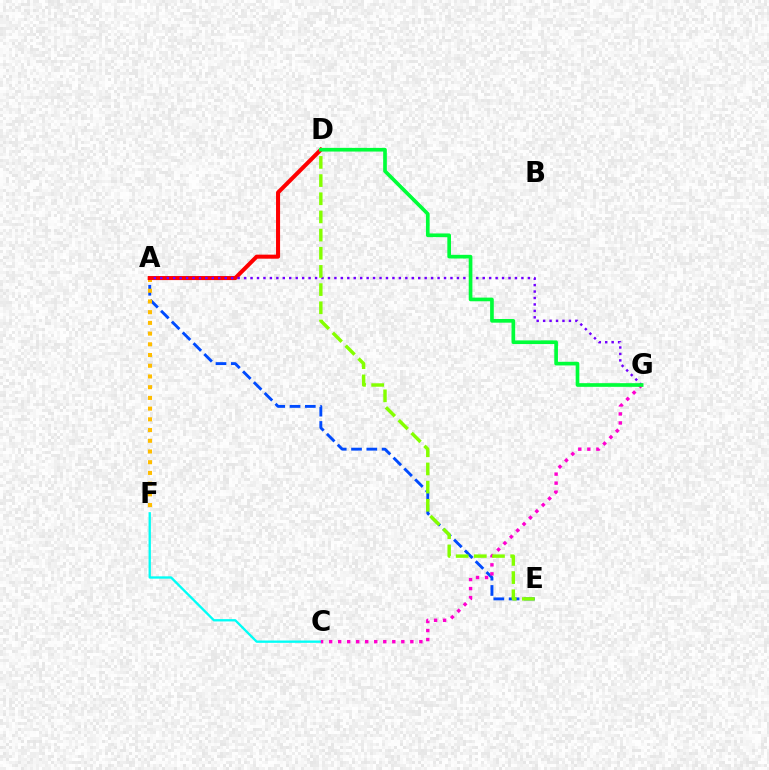{('A', 'E'): [{'color': '#004bff', 'line_style': 'dashed', 'thickness': 2.08}], ('A', 'F'): [{'color': '#ffbd00', 'line_style': 'dotted', 'thickness': 2.91}], ('C', 'F'): [{'color': '#00fff6', 'line_style': 'solid', 'thickness': 1.68}], ('A', 'D'): [{'color': '#ff0000', 'line_style': 'solid', 'thickness': 2.91}], ('C', 'G'): [{'color': '#ff00cf', 'line_style': 'dotted', 'thickness': 2.45}], ('A', 'G'): [{'color': '#7200ff', 'line_style': 'dotted', 'thickness': 1.75}], ('D', 'E'): [{'color': '#84ff00', 'line_style': 'dashed', 'thickness': 2.47}], ('D', 'G'): [{'color': '#00ff39', 'line_style': 'solid', 'thickness': 2.64}]}